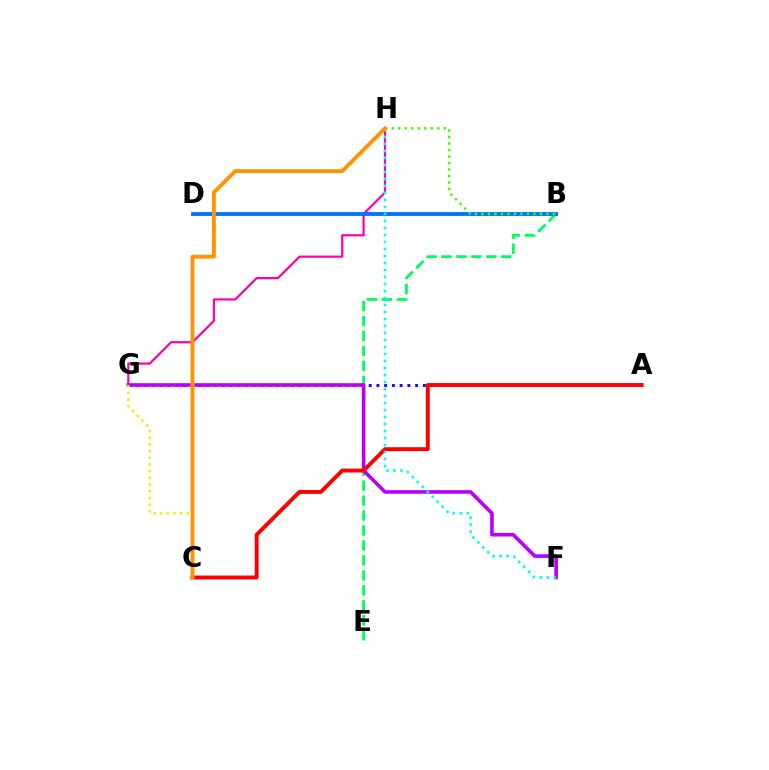{('G', 'H'): [{'color': '#ff00ac', 'line_style': 'solid', 'thickness': 1.59}], ('B', 'E'): [{'color': '#00ff5c', 'line_style': 'dashed', 'thickness': 2.03}], ('A', 'G'): [{'color': '#2500ff', 'line_style': 'dotted', 'thickness': 2.1}], ('F', 'G'): [{'color': '#b900ff', 'line_style': 'solid', 'thickness': 2.61}], ('A', 'C'): [{'color': '#ff0000', 'line_style': 'solid', 'thickness': 2.82}], ('B', 'D'): [{'color': '#0074ff', 'line_style': 'solid', 'thickness': 2.78}], ('B', 'H'): [{'color': '#3dff00', 'line_style': 'dotted', 'thickness': 1.77}], ('F', 'H'): [{'color': '#00fff6', 'line_style': 'dotted', 'thickness': 1.9}], ('C', 'G'): [{'color': '#d1ff00', 'line_style': 'dotted', 'thickness': 1.82}], ('C', 'H'): [{'color': '#ff9400', 'line_style': 'solid', 'thickness': 2.79}]}